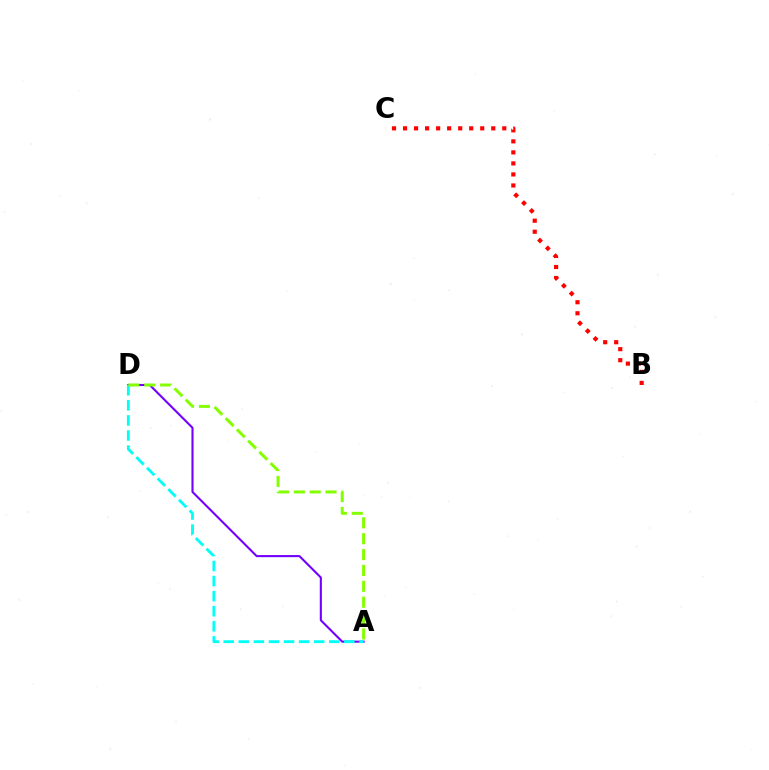{('A', 'D'): [{'color': '#7200ff', 'line_style': 'solid', 'thickness': 1.51}, {'color': '#00fff6', 'line_style': 'dashed', 'thickness': 2.05}, {'color': '#84ff00', 'line_style': 'dashed', 'thickness': 2.16}], ('B', 'C'): [{'color': '#ff0000', 'line_style': 'dotted', 'thickness': 3.0}]}